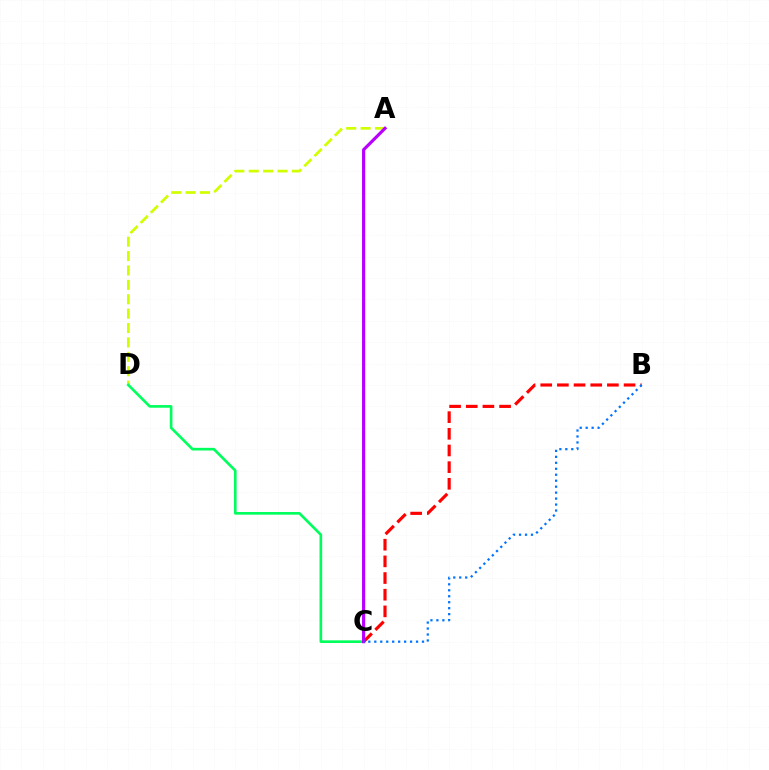{('A', 'D'): [{'color': '#d1ff00', 'line_style': 'dashed', 'thickness': 1.96}], ('C', 'D'): [{'color': '#00ff5c', 'line_style': 'solid', 'thickness': 1.91}], ('B', 'C'): [{'color': '#ff0000', 'line_style': 'dashed', 'thickness': 2.26}, {'color': '#0074ff', 'line_style': 'dotted', 'thickness': 1.62}], ('A', 'C'): [{'color': '#b900ff', 'line_style': 'solid', 'thickness': 2.26}]}